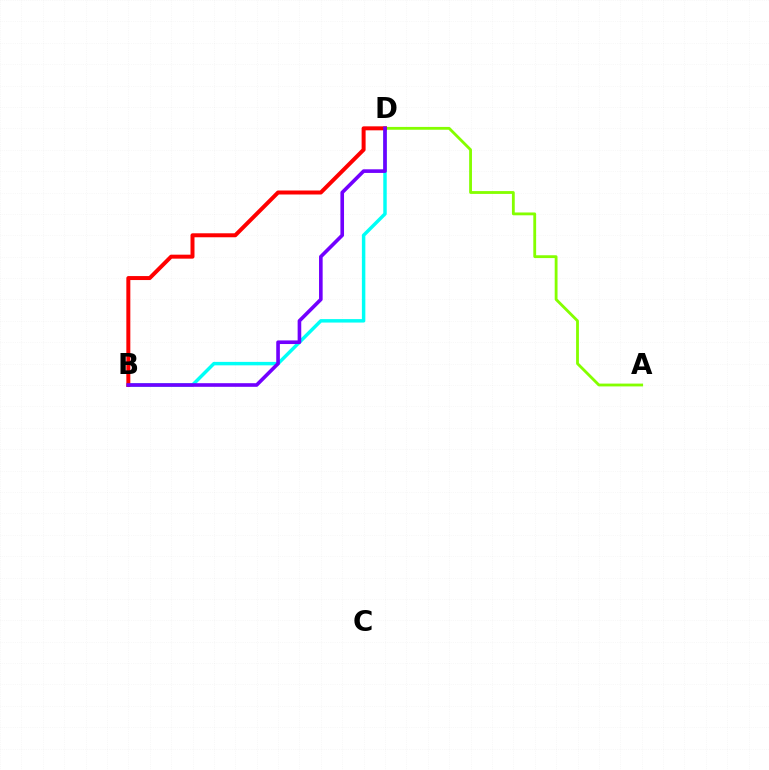{('B', 'D'): [{'color': '#00fff6', 'line_style': 'solid', 'thickness': 2.49}, {'color': '#ff0000', 'line_style': 'solid', 'thickness': 2.87}, {'color': '#7200ff', 'line_style': 'solid', 'thickness': 2.61}], ('A', 'D'): [{'color': '#84ff00', 'line_style': 'solid', 'thickness': 2.03}]}